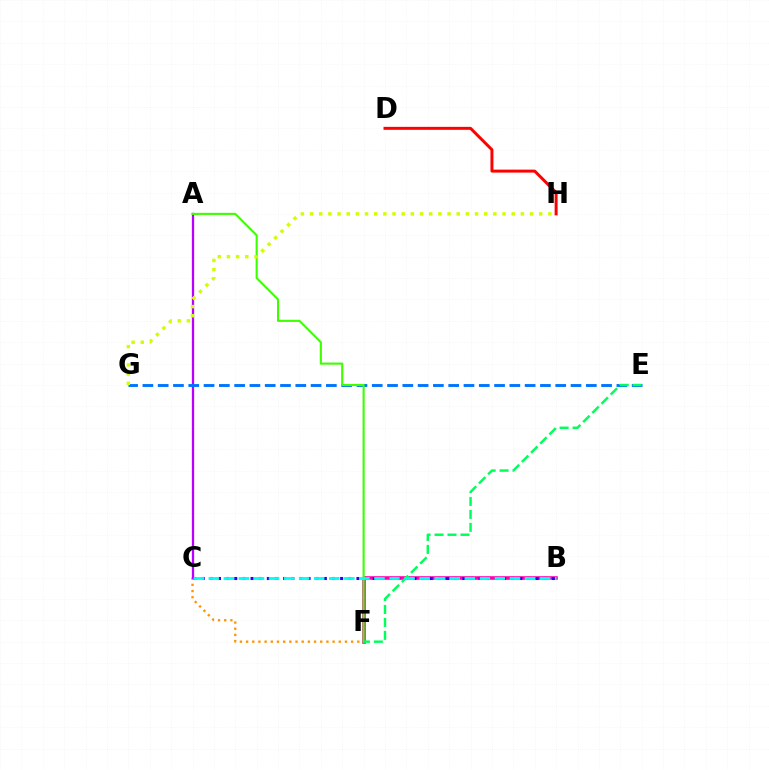{('B', 'F'): [{'color': '#ff00ac', 'line_style': 'solid', 'thickness': 2.58}], ('C', 'F'): [{'color': '#ff9400', 'line_style': 'dotted', 'thickness': 1.68}], ('A', 'C'): [{'color': '#b900ff', 'line_style': 'solid', 'thickness': 1.65}], ('B', 'C'): [{'color': '#2500ff', 'line_style': 'dotted', 'thickness': 2.21}, {'color': '#00fff6', 'line_style': 'dashed', 'thickness': 2.05}], ('E', 'G'): [{'color': '#0074ff', 'line_style': 'dashed', 'thickness': 2.08}], ('A', 'F'): [{'color': '#3dff00', 'line_style': 'solid', 'thickness': 1.52}], ('D', 'H'): [{'color': '#ff0000', 'line_style': 'solid', 'thickness': 2.14}], ('G', 'H'): [{'color': '#d1ff00', 'line_style': 'dotted', 'thickness': 2.49}], ('E', 'F'): [{'color': '#00ff5c', 'line_style': 'dashed', 'thickness': 1.76}]}